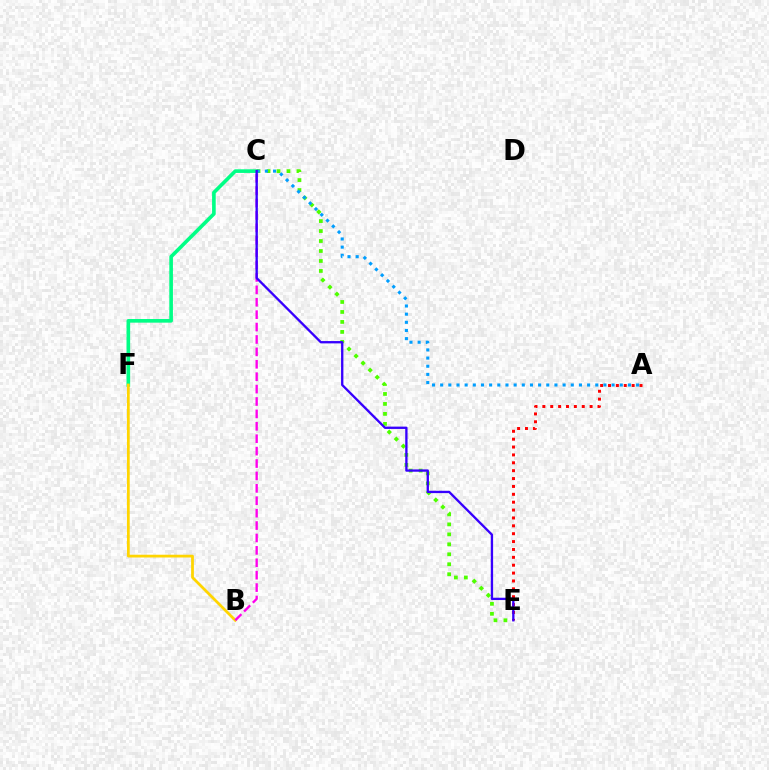{('A', 'E'): [{'color': '#ff0000', 'line_style': 'dotted', 'thickness': 2.14}], ('C', 'F'): [{'color': '#00ff86', 'line_style': 'solid', 'thickness': 2.62}], ('B', 'F'): [{'color': '#ffd500', 'line_style': 'solid', 'thickness': 1.99}], ('C', 'E'): [{'color': '#4fff00', 'line_style': 'dotted', 'thickness': 2.71}, {'color': '#3700ff', 'line_style': 'solid', 'thickness': 1.67}], ('A', 'C'): [{'color': '#009eff', 'line_style': 'dotted', 'thickness': 2.22}], ('B', 'C'): [{'color': '#ff00ed', 'line_style': 'dashed', 'thickness': 1.69}]}